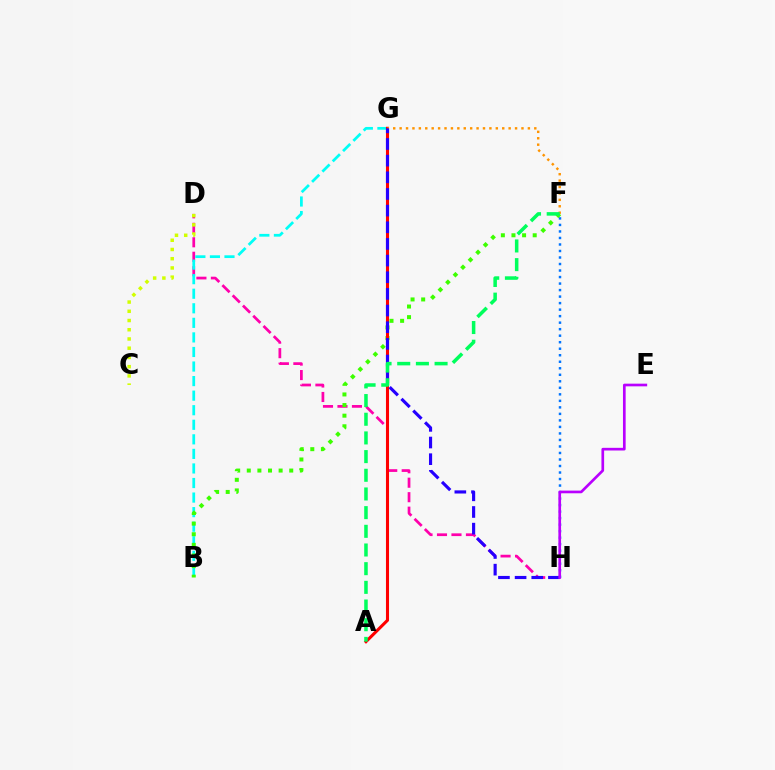{('D', 'H'): [{'color': '#ff00ac', 'line_style': 'dashed', 'thickness': 1.97}], ('C', 'D'): [{'color': '#d1ff00', 'line_style': 'dotted', 'thickness': 2.51}], ('B', 'G'): [{'color': '#00fff6', 'line_style': 'dashed', 'thickness': 1.98}], ('B', 'F'): [{'color': '#3dff00', 'line_style': 'dotted', 'thickness': 2.88}], ('A', 'G'): [{'color': '#ff0000', 'line_style': 'solid', 'thickness': 2.21}], ('F', 'G'): [{'color': '#ff9400', 'line_style': 'dotted', 'thickness': 1.74}], ('G', 'H'): [{'color': '#2500ff', 'line_style': 'dashed', 'thickness': 2.26}], ('F', 'H'): [{'color': '#0074ff', 'line_style': 'dotted', 'thickness': 1.77}], ('A', 'F'): [{'color': '#00ff5c', 'line_style': 'dashed', 'thickness': 2.54}], ('E', 'H'): [{'color': '#b900ff', 'line_style': 'solid', 'thickness': 1.93}]}